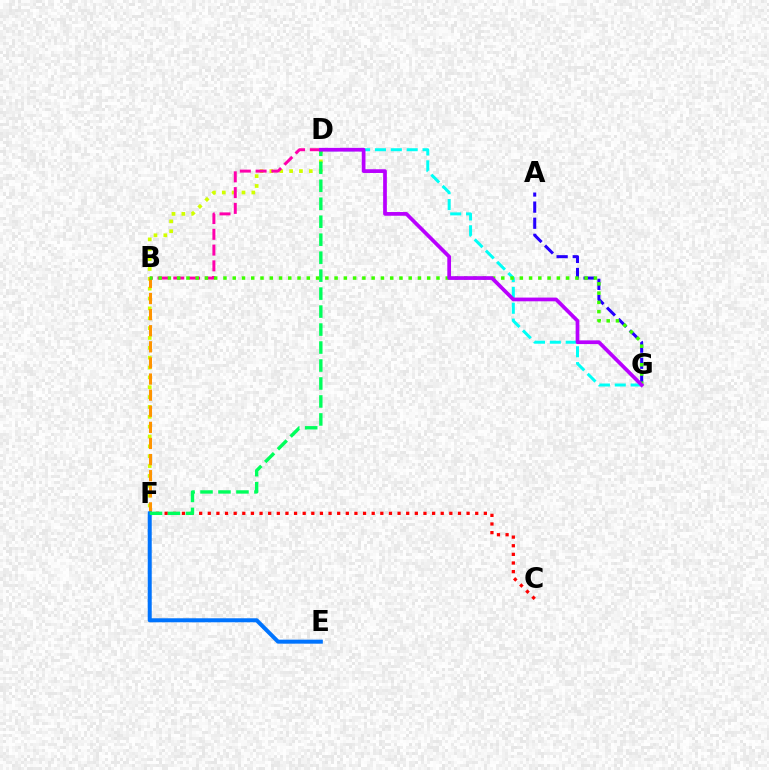{('A', 'G'): [{'color': '#2500ff', 'line_style': 'dashed', 'thickness': 2.19}], ('D', 'G'): [{'color': '#00fff6', 'line_style': 'dashed', 'thickness': 2.16}, {'color': '#b900ff', 'line_style': 'solid', 'thickness': 2.68}], ('D', 'F'): [{'color': '#d1ff00', 'line_style': 'dotted', 'thickness': 2.68}, {'color': '#00ff5c', 'line_style': 'dashed', 'thickness': 2.44}], ('C', 'F'): [{'color': '#ff0000', 'line_style': 'dotted', 'thickness': 2.34}], ('B', 'F'): [{'color': '#ff9400', 'line_style': 'dashed', 'thickness': 2.19}], ('E', 'F'): [{'color': '#0074ff', 'line_style': 'solid', 'thickness': 2.88}], ('B', 'D'): [{'color': '#ff00ac', 'line_style': 'dashed', 'thickness': 2.14}], ('B', 'G'): [{'color': '#3dff00', 'line_style': 'dotted', 'thickness': 2.52}]}